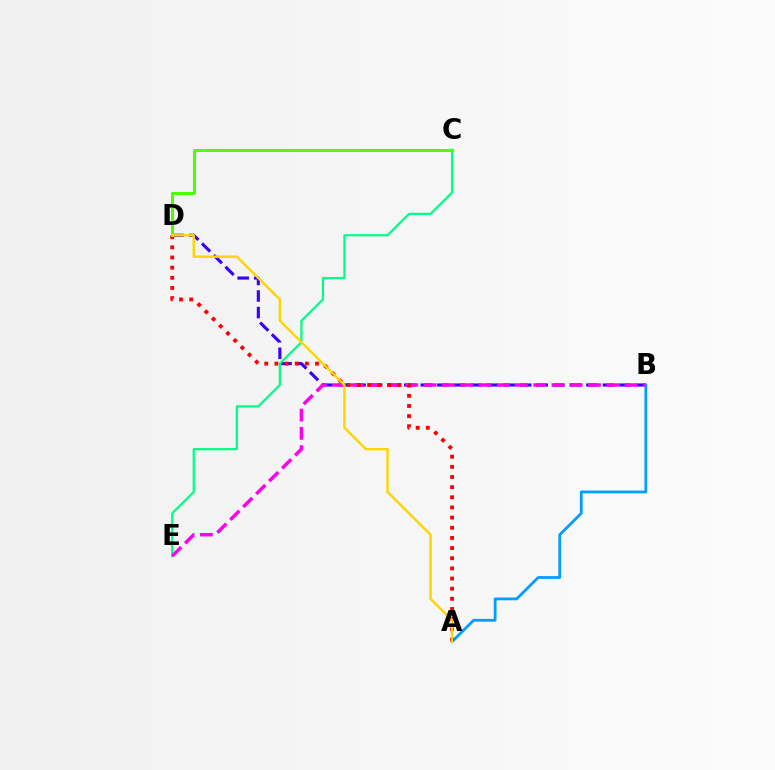{('B', 'D'): [{'color': '#3700ff', 'line_style': 'dashed', 'thickness': 2.25}], ('C', 'E'): [{'color': '#00ff86', 'line_style': 'solid', 'thickness': 1.62}], ('A', 'B'): [{'color': '#009eff', 'line_style': 'solid', 'thickness': 2.0}], ('B', 'E'): [{'color': '#ff00ed', 'line_style': 'dashed', 'thickness': 2.48}], ('A', 'D'): [{'color': '#ff0000', 'line_style': 'dotted', 'thickness': 2.76}, {'color': '#ffd500', 'line_style': 'solid', 'thickness': 1.74}], ('C', 'D'): [{'color': '#4fff00', 'line_style': 'solid', 'thickness': 2.18}]}